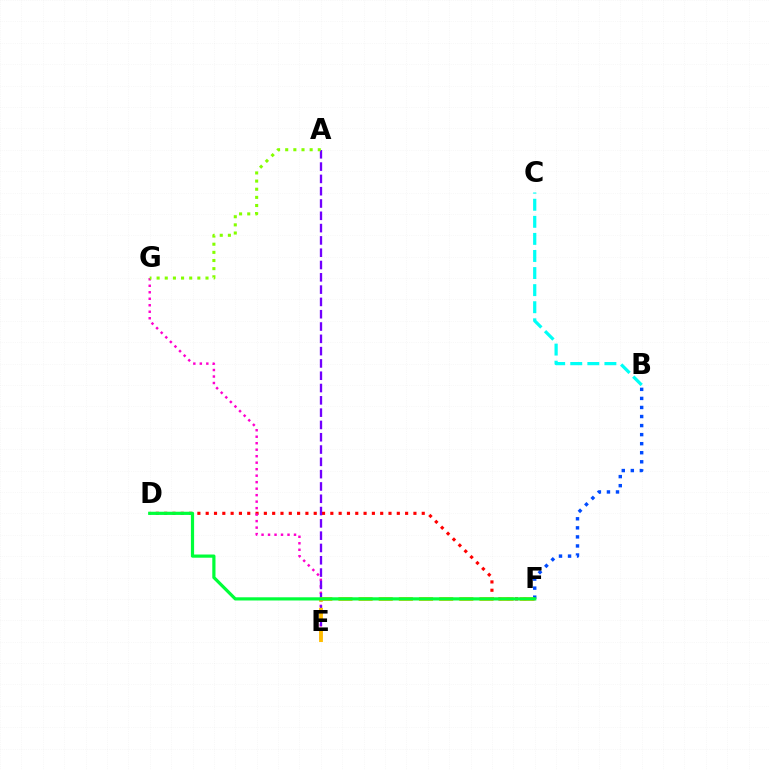{('D', 'F'): [{'color': '#ff0000', 'line_style': 'dotted', 'thickness': 2.26}, {'color': '#00ff39', 'line_style': 'solid', 'thickness': 2.3}], ('E', 'G'): [{'color': '#ff00cf', 'line_style': 'dotted', 'thickness': 1.76}], ('A', 'E'): [{'color': '#7200ff', 'line_style': 'dashed', 'thickness': 1.67}], ('B', 'F'): [{'color': '#004bff', 'line_style': 'dotted', 'thickness': 2.46}], ('B', 'C'): [{'color': '#00fff6', 'line_style': 'dashed', 'thickness': 2.32}], ('E', 'F'): [{'color': '#ffbd00', 'line_style': 'dashed', 'thickness': 2.74}], ('A', 'G'): [{'color': '#84ff00', 'line_style': 'dotted', 'thickness': 2.21}]}